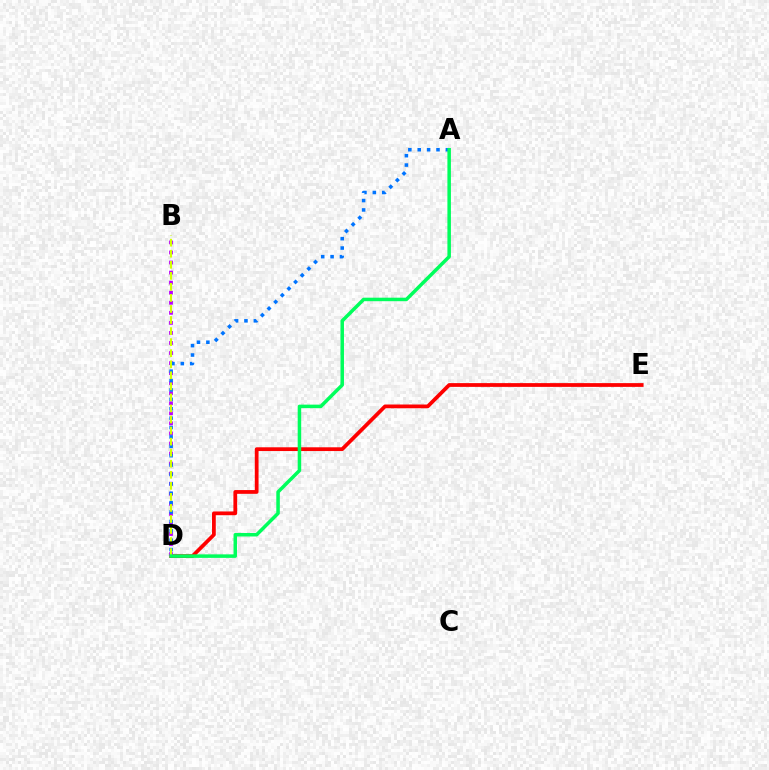{('D', 'E'): [{'color': '#ff0000', 'line_style': 'solid', 'thickness': 2.7}], ('B', 'D'): [{'color': '#b900ff', 'line_style': 'dotted', 'thickness': 2.73}, {'color': '#d1ff00', 'line_style': 'dashed', 'thickness': 1.5}], ('A', 'D'): [{'color': '#0074ff', 'line_style': 'dotted', 'thickness': 2.55}, {'color': '#00ff5c', 'line_style': 'solid', 'thickness': 2.53}]}